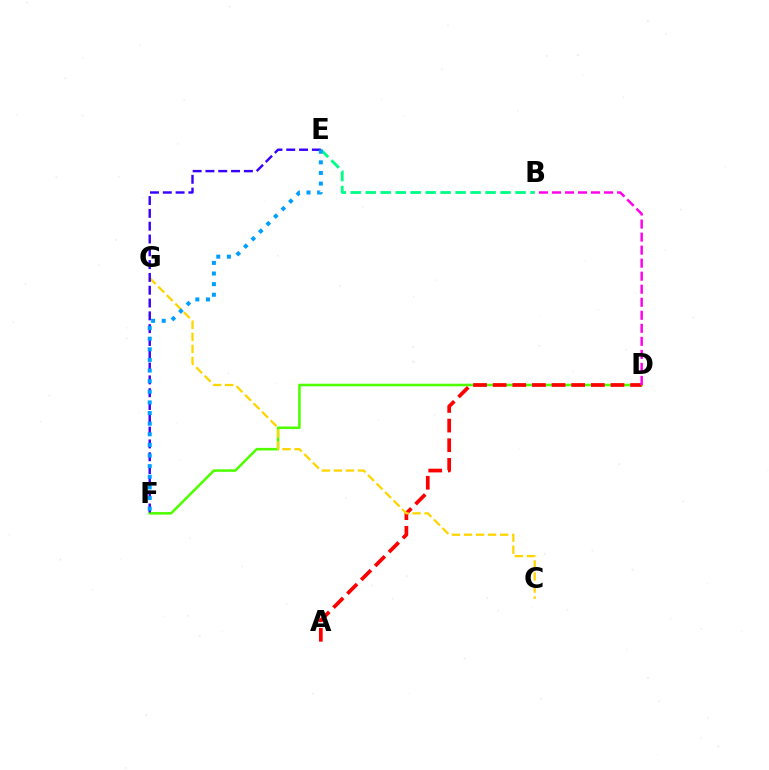{('D', 'F'): [{'color': '#4fff00', 'line_style': 'solid', 'thickness': 1.84}], ('A', 'D'): [{'color': '#ff0000', 'line_style': 'dashed', 'thickness': 2.67}], ('C', 'G'): [{'color': '#ffd500', 'line_style': 'dashed', 'thickness': 1.64}], ('B', 'E'): [{'color': '#00ff86', 'line_style': 'dashed', 'thickness': 2.04}], ('B', 'D'): [{'color': '#ff00ed', 'line_style': 'dashed', 'thickness': 1.77}], ('E', 'F'): [{'color': '#3700ff', 'line_style': 'dashed', 'thickness': 1.74}, {'color': '#009eff', 'line_style': 'dotted', 'thickness': 2.89}]}